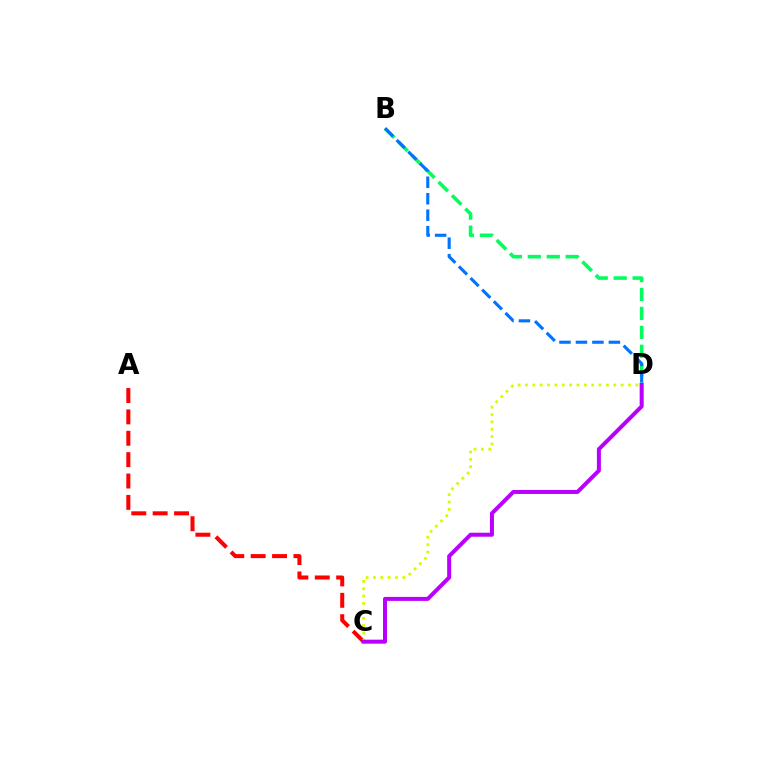{('A', 'C'): [{'color': '#ff0000', 'line_style': 'dashed', 'thickness': 2.9}], ('C', 'D'): [{'color': '#d1ff00', 'line_style': 'dotted', 'thickness': 2.0}, {'color': '#b900ff', 'line_style': 'solid', 'thickness': 2.88}], ('B', 'D'): [{'color': '#00ff5c', 'line_style': 'dashed', 'thickness': 2.57}, {'color': '#0074ff', 'line_style': 'dashed', 'thickness': 2.24}]}